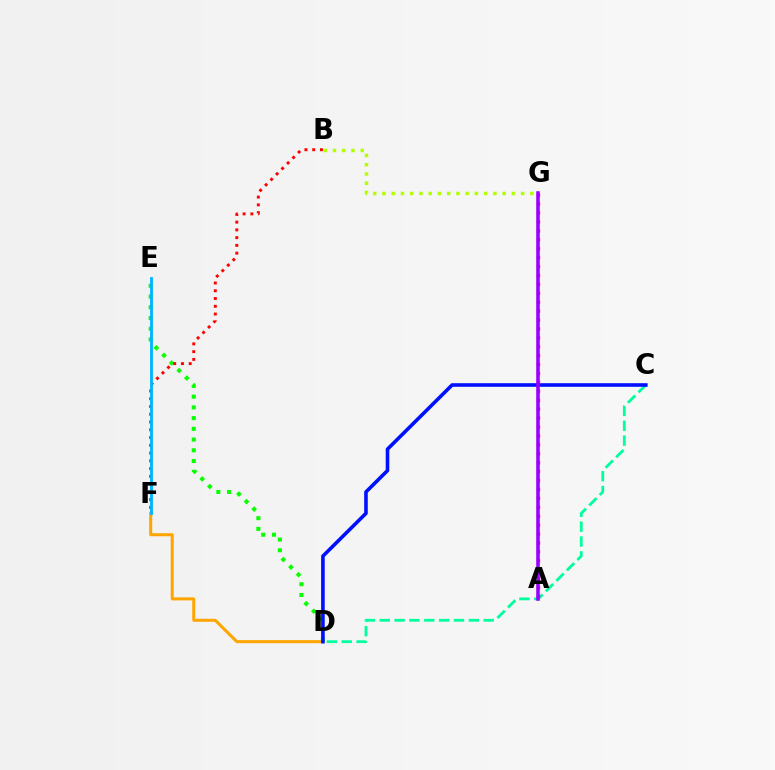{('D', 'F'): [{'color': '#ffa500', 'line_style': 'solid', 'thickness': 2.18}], ('D', 'E'): [{'color': '#08ff00', 'line_style': 'dotted', 'thickness': 2.92}], ('B', 'F'): [{'color': '#ff0000', 'line_style': 'dotted', 'thickness': 2.11}], ('C', 'D'): [{'color': '#00ff9d', 'line_style': 'dashed', 'thickness': 2.02}, {'color': '#0010ff', 'line_style': 'solid', 'thickness': 2.59}], ('E', 'F'): [{'color': '#00b5ff', 'line_style': 'solid', 'thickness': 2.04}], ('A', 'G'): [{'color': '#ff00bd', 'line_style': 'dotted', 'thickness': 2.42}, {'color': '#9b00ff', 'line_style': 'solid', 'thickness': 2.56}], ('B', 'G'): [{'color': '#b3ff00', 'line_style': 'dotted', 'thickness': 2.51}]}